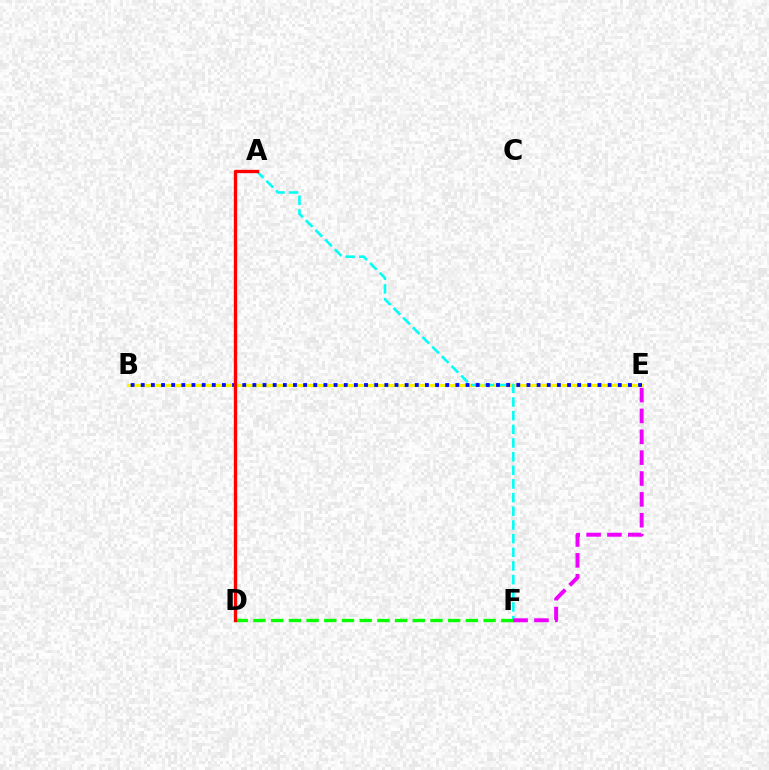{('B', 'E'): [{'color': '#fcf500', 'line_style': 'solid', 'thickness': 2.23}, {'color': '#0010ff', 'line_style': 'dotted', 'thickness': 2.76}], ('A', 'F'): [{'color': '#00fff6', 'line_style': 'dashed', 'thickness': 1.86}], ('D', 'F'): [{'color': '#08ff00', 'line_style': 'dashed', 'thickness': 2.41}], ('A', 'D'): [{'color': '#ff0000', 'line_style': 'solid', 'thickness': 2.4}], ('E', 'F'): [{'color': '#ee00ff', 'line_style': 'dashed', 'thickness': 2.83}]}